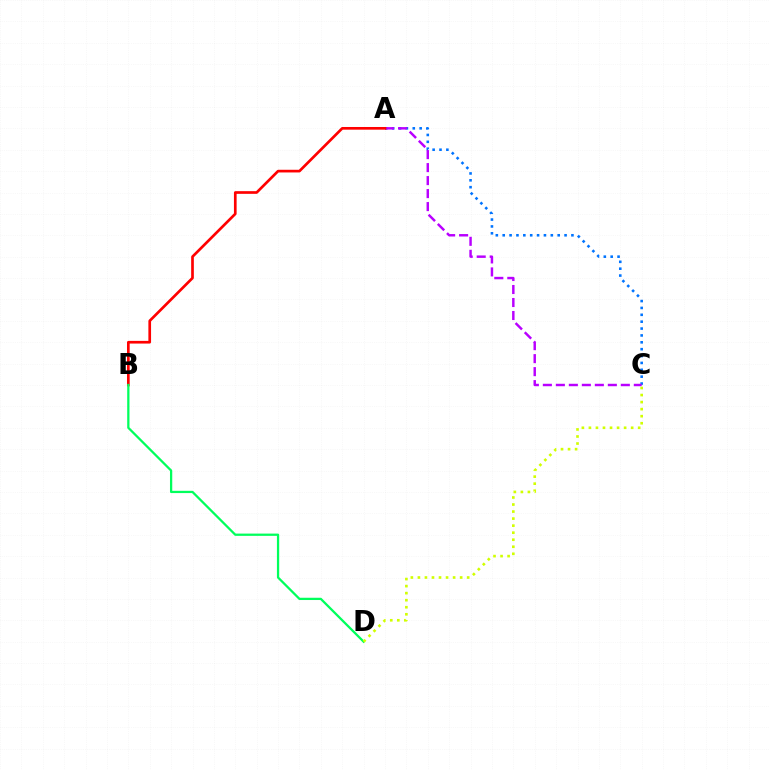{('A', 'C'): [{'color': '#0074ff', 'line_style': 'dotted', 'thickness': 1.87}, {'color': '#b900ff', 'line_style': 'dashed', 'thickness': 1.77}], ('A', 'B'): [{'color': '#ff0000', 'line_style': 'solid', 'thickness': 1.93}], ('B', 'D'): [{'color': '#00ff5c', 'line_style': 'solid', 'thickness': 1.63}], ('C', 'D'): [{'color': '#d1ff00', 'line_style': 'dotted', 'thickness': 1.91}]}